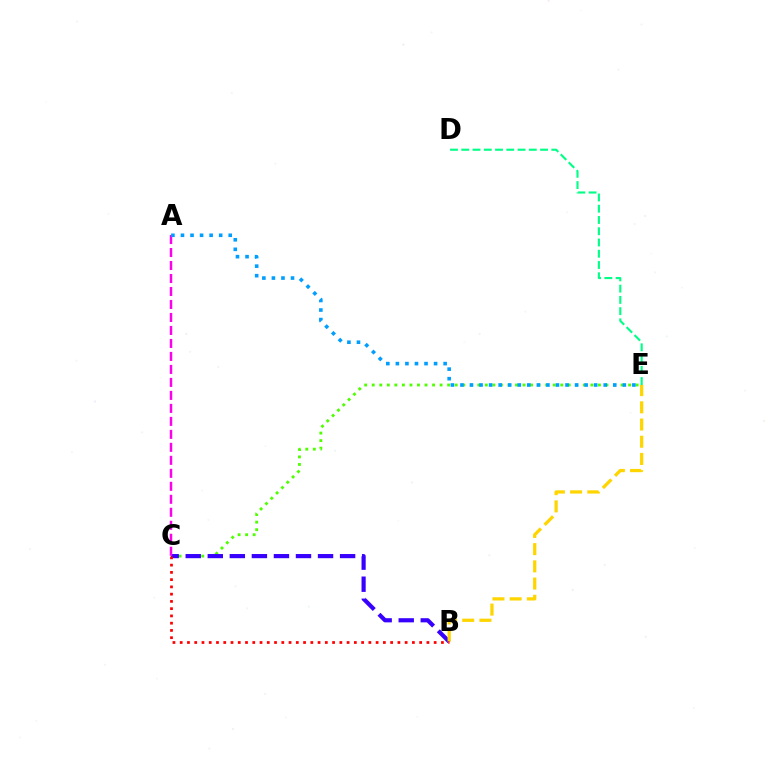{('C', 'E'): [{'color': '#4fff00', 'line_style': 'dotted', 'thickness': 2.05}], ('B', 'C'): [{'color': '#3700ff', 'line_style': 'dashed', 'thickness': 3.0}, {'color': '#ff0000', 'line_style': 'dotted', 'thickness': 1.97}], ('A', 'C'): [{'color': '#ff00ed', 'line_style': 'dashed', 'thickness': 1.76}], ('D', 'E'): [{'color': '#00ff86', 'line_style': 'dashed', 'thickness': 1.53}], ('B', 'E'): [{'color': '#ffd500', 'line_style': 'dashed', 'thickness': 2.34}], ('A', 'E'): [{'color': '#009eff', 'line_style': 'dotted', 'thickness': 2.6}]}